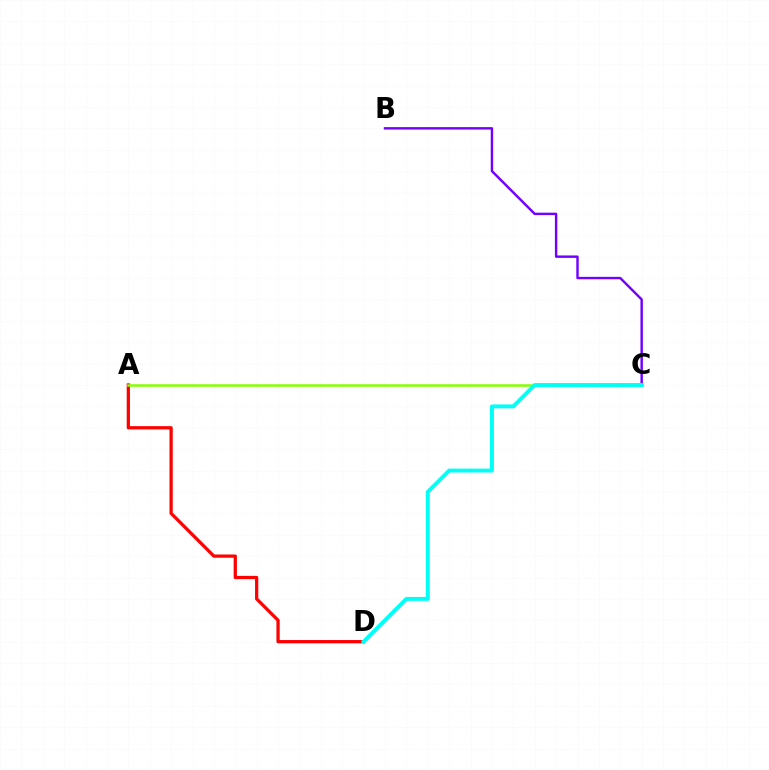{('B', 'C'): [{'color': '#7200ff', 'line_style': 'solid', 'thickness': 1.75}], ('A', 'D'): [{'color': '#ff0000', 'line_style': 'solid', 'thickness': 2.34}], ('A', 'C'): [{'color': '#84ff00', 'line_style': 'solid', 'thickness': 1.8}], ('C', 'D'): [{'color': '#00fff6', 'line_style': 'solid', 'thickness': 2.82}]}